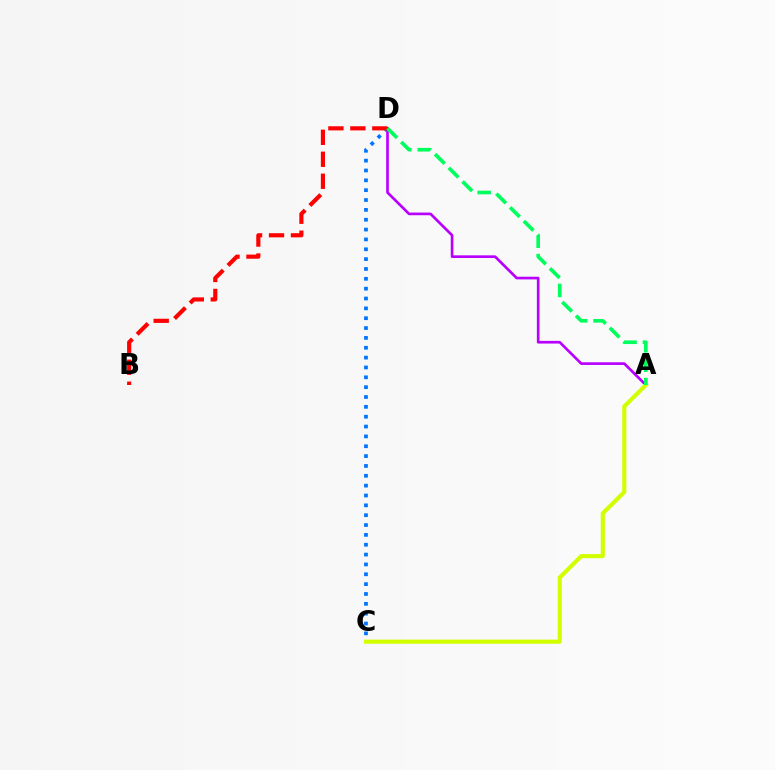{('C', 'D'): [{'color': '#0074ff', 'line_style': 'dotted', 'thickness': 2.68}], ('A', 'D'): [{'color': '#b900ff', 'line_style': 'solid', 'thickness': 1.93}, {'color': '#00ff5c', 'line_style': 'dashed', 'thickness': 2.63}], ('B', 'D'): [{'color': '#ff0000', 'line_style': 'dashed', 'thickness': 2.98}], ('A', 'C'): [{'color': '#d1ff00', 'line_style': 'solid', 'thickness': 2.96}]}